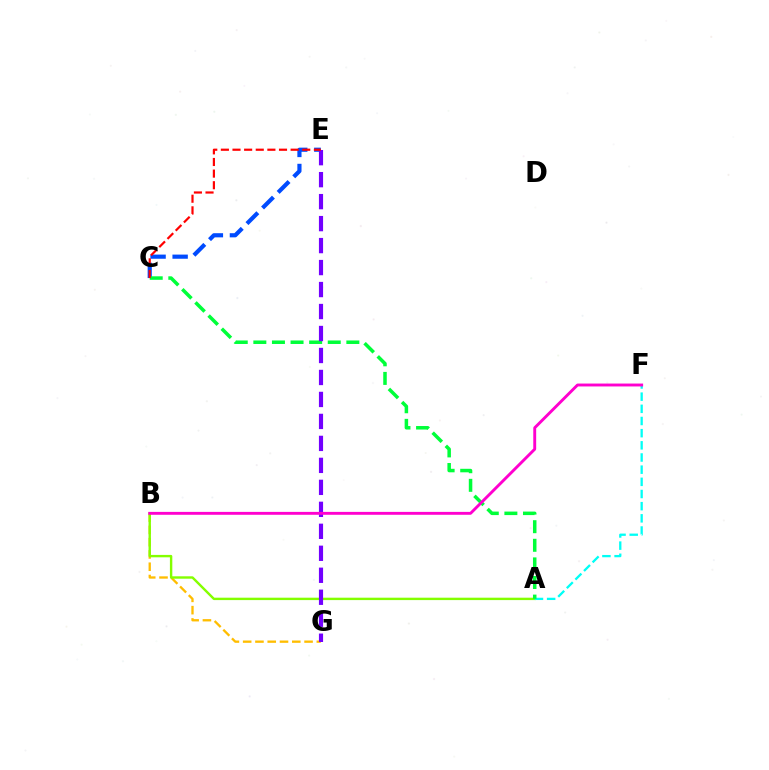{('C', 'E'): [{'color': '#004bff', 'line_style': 'dashed', 'thickness': 3.0}, {'color': '#ff0000', 'line_style': 'dashed', 'thickness': 1.58}], ('B', 'G'): [{'color': '#ffbd00', 'line_style': 'dashed', 'thickness': 1.67}], ('A', 'B'): [{'color': '#84ff00', 'line_style': 'solid', 'thickness': 1.73}], ('A', 'F'): [{'color': '#00fff6', 'line_style': 'dashed', 'thickness': 1.65}], ('A', 'C'): [{'color': '#00ff39', 'line_style': 'dashed', 'thickness': 2.53}], ('E', 'G'): [{'color': '#7200ff', 'line_style': 'dashed', 'thickness': 2.99}], ('B', 'F'): [{'color': '#ff00cf', 'line_style': 'solid', 'thickness': 2.08}]}